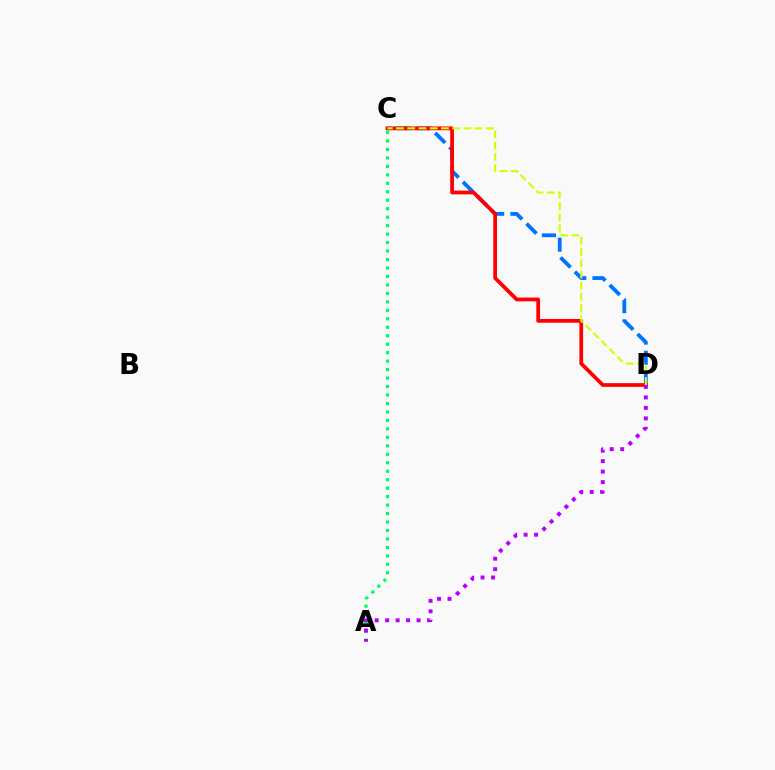{('C', 'D'): [{'color': '#0074ff', 'line_style': 'dashed', 'thickness': 2.74}, {'color': '#ff0000', 'line_style': 'solid', 'thickness': 2.7}, {'color': '#d1ff00', 'line_style': 'dashed', 'thickness': 1.53}], ('A', 'C'): [{'color': '#00ff5c', 'line_style': 'dotted', 'thickness': 2.3}], ('A', 'D'): [{'color': '#b900ff', 'line_style': 'dotted', 'thickness': 2.84}]}